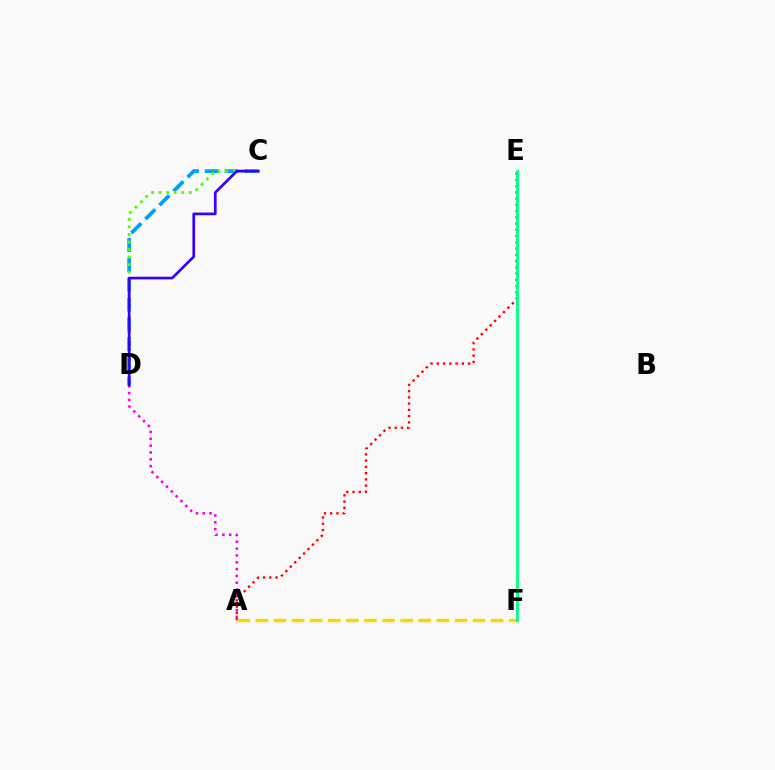{('A', 'D'): [{'color': '#ff00ed', 'line_style': 'dotted', 'thickness': 1.86}], ('C', 'D'): [{'color': '#009eff', 'line_style': 'dashed', 'thickness': 2.69}, {'color': '#4fff00', 'line_style': 'dotted', 'thickness': 2.05}, {'color': '#3700ff', 'line_style': 'solid', 'thickness': 1.95}], ('A', 'E'): [{'color': '#ff0000', 'line_style': 'dotted', 'thickness': 1.7}], ('A', 'F'): [{'color': '#ffd500', 'line_style': 'dashed', 'thickness': 2.46}], ('E', 'F'): [{'color': '#00ff86', 'line_style': 'solid', 'thickness': 2.04}]}